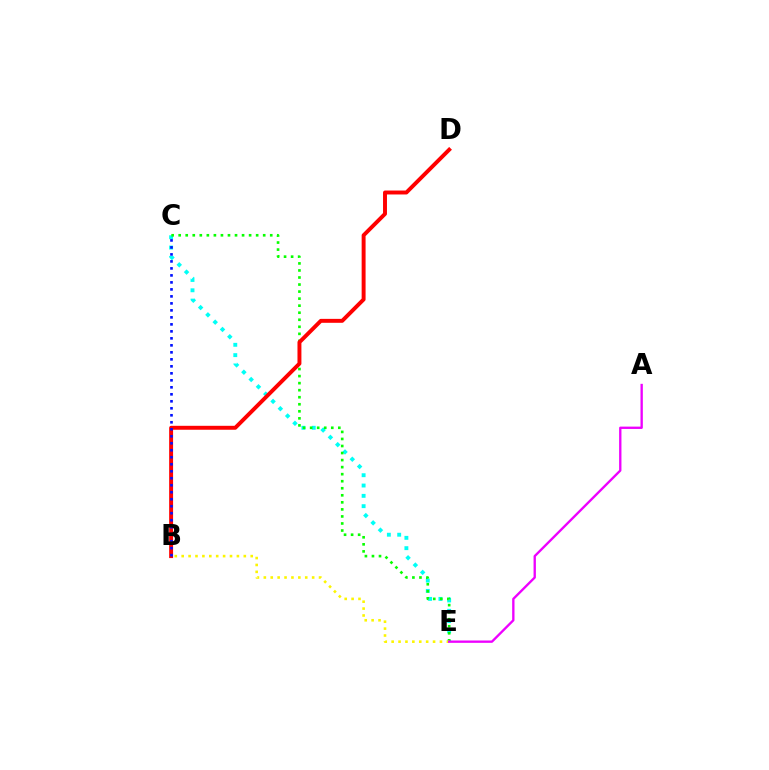{('C', 'E'): [{'color': '#00fff6', 'line_style': 'dotted', 'thickness': 2.8}, {'color': '#08ff00', 'line_style': 'dotted', 'thickness': 1.91}], ('B', 'D'): [{'color': '#ff0000', 'line_style': 'solid', 'thickness': 2.83}], ('B', 'C'): [{'color': '#0010ff', 'line_style': 'dotted', 'thickness': 1.9}], ('B', 'E'): [{'color': '#fcf500', 'line_style': 'dotted', 'thickness': 1.88}], ('A', 'E'): [{'color': '#ee00ff', 'line_style': 'solid', 'thickness': 1.68}]}